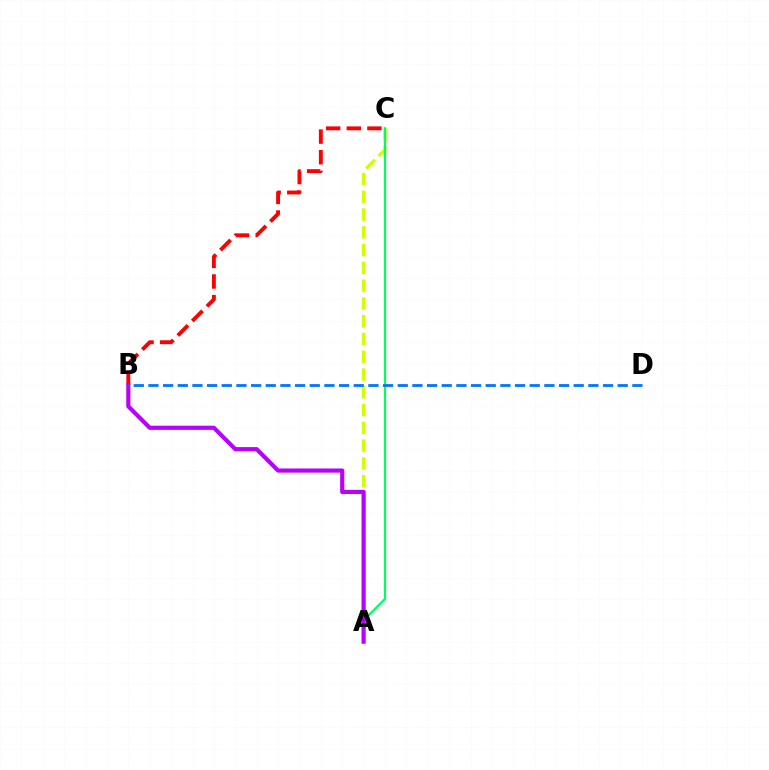{('A', 'C'): [{'color': '#d1ff00', 'line_style': 'dashed', 'thickness': 2.41}, {'color': '#00ff5c', 'line_style': 'solid', 'thickness': 1.6}], ('B', 'C'): [{'color': '#ff0000', 'line_style': 'dashed', 'thickness': 2.8}], ('A', 'B'): [{'color': '#b900ff', 'line_style': 'solid', 'thickness': 2.99}], ('B', 'D'): [{'color': '#0074ff', 'line_style': 'dashed', 'thickness': 1.99}]}